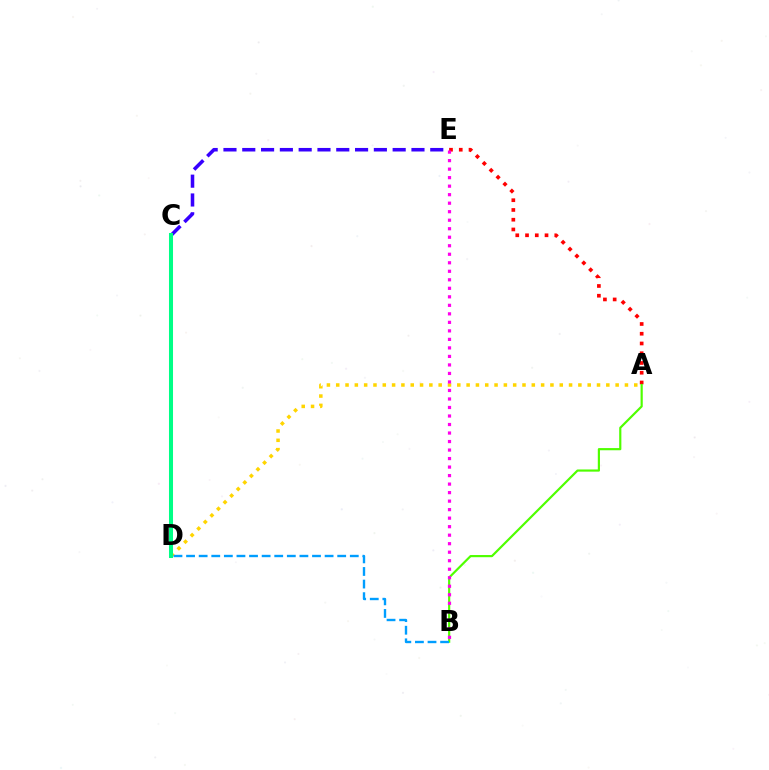{('A', 'D'): [{'color': '#ffd500', 'line_style': 'dotted', 'thickness': 2.53}], ('C', 'E'): [{'color': '#3700ff', 'line_style': 'dashed', 'thickness': 2.55}], ('A', 'E'): [{'color': '#ff0000', 'line_style': 'dotted', 'thickness': 2.65}], ('C', 'D'): [{'color': '#00ff86', 'line_style': 'solid', 'thickness': 2.9}], ('A', 'B'): [{'color': '#4fff00', 'line_style': 'solid', 'thickness': 1.57}], ('B', 'D'): [{'color': '#009eff', 'line_style': 'dashed', 'thickness': 1.71}], ('B', 'E'): [{'color': '#ff00ed', 'line_style': 'dotted', 'thickness': 2.31}]}